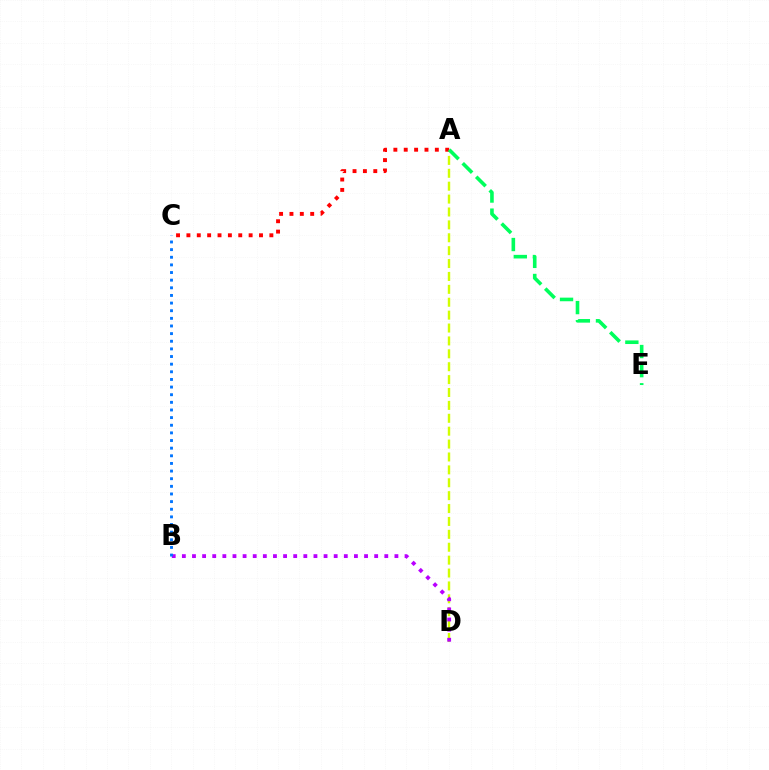{('A', 'D'): [{'color': '#d1ff00', 'line_style': 'dashed', 'thickness': 1.75}], ('B', 'D'): [{'color': '#b900ff', 'line_style': 'dotted', 'thickness': 2.75}], ('B', 'C'): [{'color': '#0074ff', 'line_style': 'dotted', 'thickness': 2.07}], ('A', 'C'): [{'color': '#ff0000', 'line_style': 'dotted', 'thickness': 2.82}], ('A', 'E'): [{'color': '#00ff5c', 'line_style': 'dashed', 'thickness': 2.6}]}